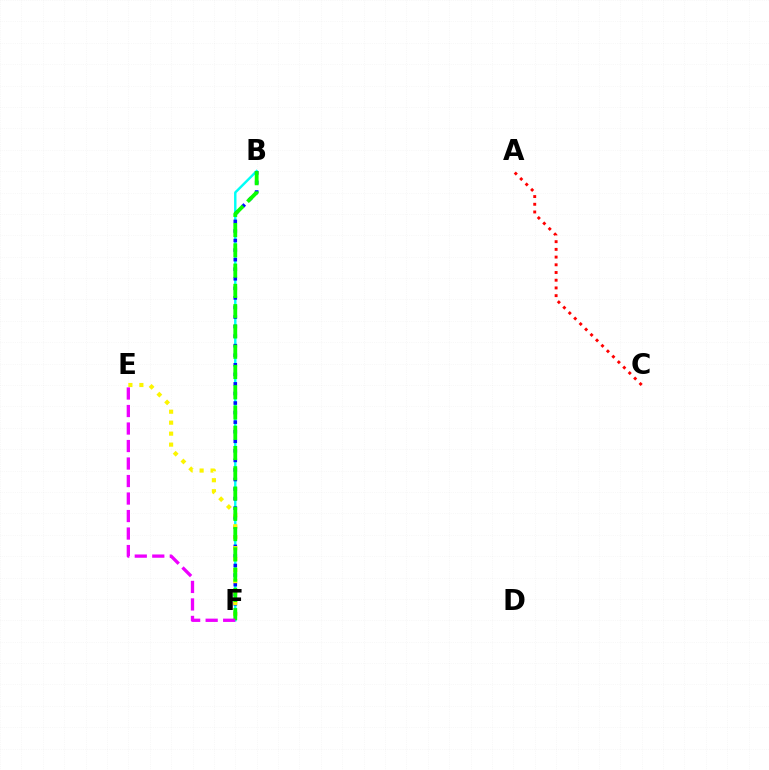{('B', 'F'): [{'color': '#00fff6', 'line_style': 'solid', 'thickness': 1.75}, {'color': '#0010ff', 'line_style': 'dotted', 'thickness': 2.6}, {'color': '#08ff00', 'line_style': 'dashed', 'thickness': 2.75}], ('A', 'C'): [{'color': '#ff0000', 'line_style': 'dotted', 'thickness': 2.09}], ('E', 'F'): [{'color': '#fcf500', 'line_style': 'dotted', 'thickness': 2.98}, {'color': '#ee00ff', 'line_style': 'dashed', 'thickness': 2.38}]}